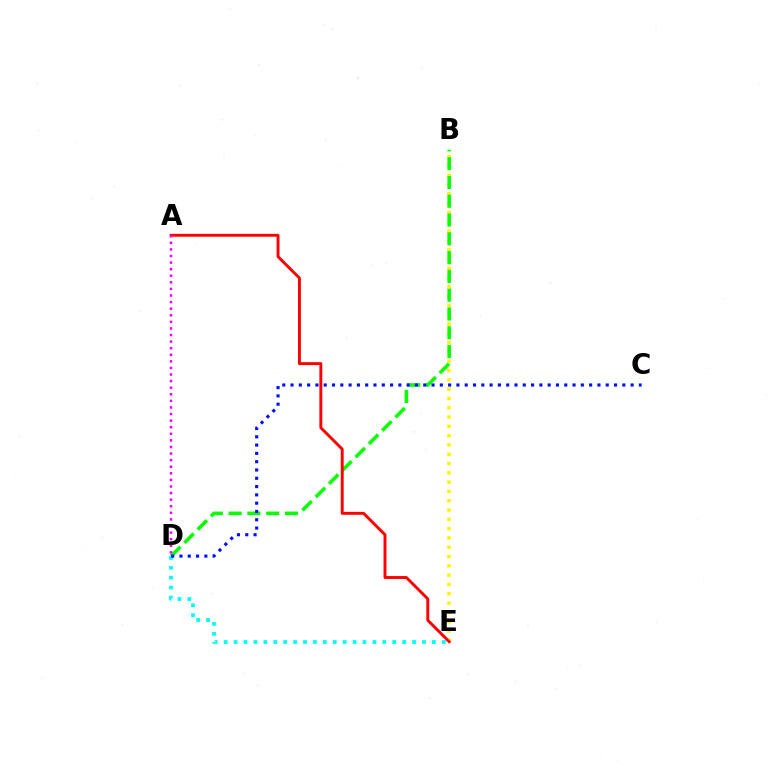{('B', 'E'): [{'color': '#fcf500', 'line_style': 'dotted', 'thickness': 2.53}], ('D', 'E'): [{'color': '#00fff6', 'line_style': 'dotted', 'thickness': 2.69}], ('B', 'D'): [{'color': '#08ff00', 'line_style': 'dashed', 'thickness': 2.55}], ('C', 'D'): [{'color': '#0010ff', 'line_style': 'dotted', 'thickness': 2.25}], ('A', 'E'): [{'color': '#ff0000', 'line_style': 'solid', 'thickness': 2.1}], ('A', 'D'): [{'color': '#ee00ff', 'line_style': 'dotted', 'thickness': 1.79}]}